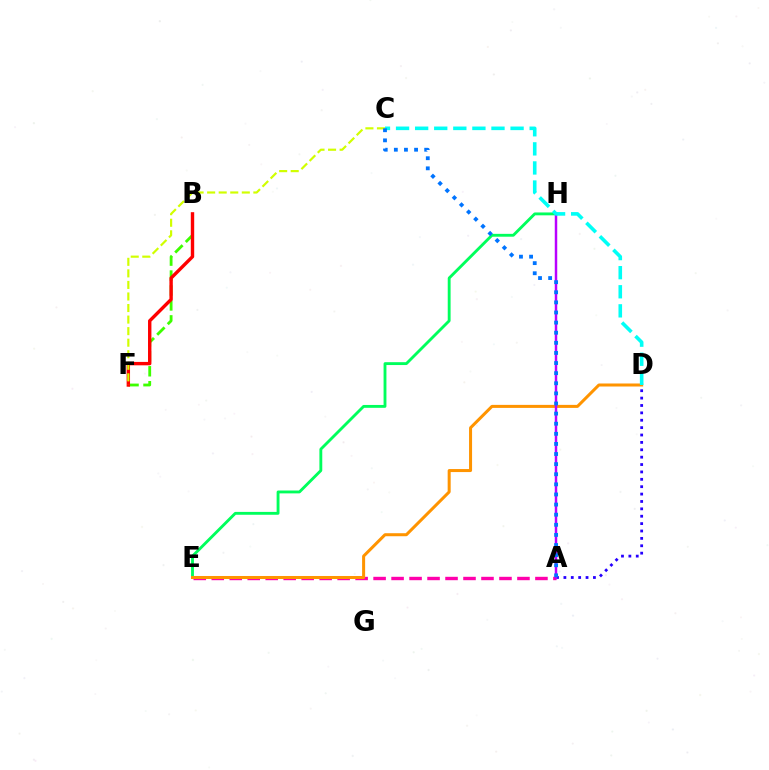{('B', 'F'): [{'color': '#3dff00', 'line_style': 'dashed', 'thickness': 2.03}, {'color': '#ff0000', 'line_style': 'solid', 'thickness': 2.44}], ('E', 'H'): [{'color': '#00ff5c', 'line_style': 'solid', 'thickness': 2.06}], ('A', 'E'): [{'color': '#ff00ac', 'line_style': 'dashed', 'thickness': 2.44}], ('D', 'E'): [{'color': '#ff9400', 'line_style': 'solid', 'thickness': 2.17}], ('A', 'D'): [{'color': '#2500ff', 'line_style': 'dotted', 'thickness': 2.01}], ('A', 'H'): [{'color': '#b900ff', 'line_style': 'solid', 'thickness': 1.78}], ('C', 'F'): [{'color': '#d1ff00', 'line_style': 'dashed', 'thickness': 1.57}], ('C', 'D'): [{'color': '#00fff6', 'line_style': 'dashed', 'thickness': 2.59}], ('A', 'C'): [{'color': '#0074ff', 'line_style': 'dotted', 'thickness': 2.75}]}